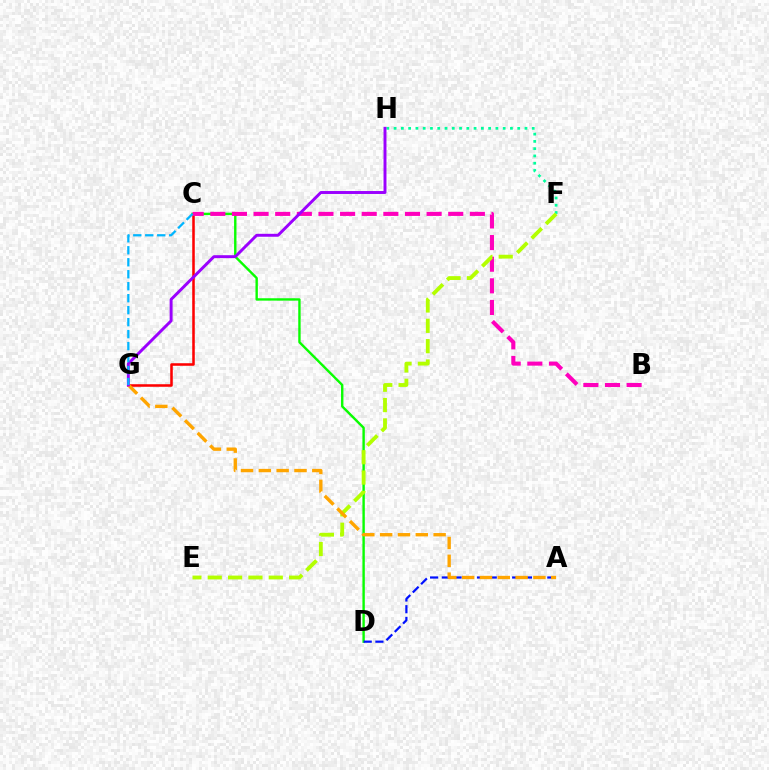{('C', 'G'): [{'color': '#ff0000', 'line_style': 'solid', 'thickness': 1.84}, {'color': '#00b5ff', 'line_style': 'dashed', 'thickness': 1.63}], ('F', 'H'): [{'color': '#00ff9d', 'line_style': 'dotted', 'thickness': 1.98}], ('C', 'D'): [{'color': '#08ff00', 'line_style': 'solid', 'thickness': 1.72}], ('A', 'D'): [{'color': '#0010ff', 'line_style': 'dashed', 'thickness': 1.59}], ('B', 'C'): [{'color': '#ff00bd', 'line_style': 'dashed', 'thickness': 2.94}], ('E', 'F'): [{'color': '#b3ff00', 'line_style': 'dashed', 'thickness': 2.76}], ('A', 'G'): [{'color': '#ffa500', 'line_style': 'dashed', 'thickness': 2.42}], ('G', 'H'): [{'color': '#9b00ff', 'line_style': 'solid', 'thickness': 2.12}]}